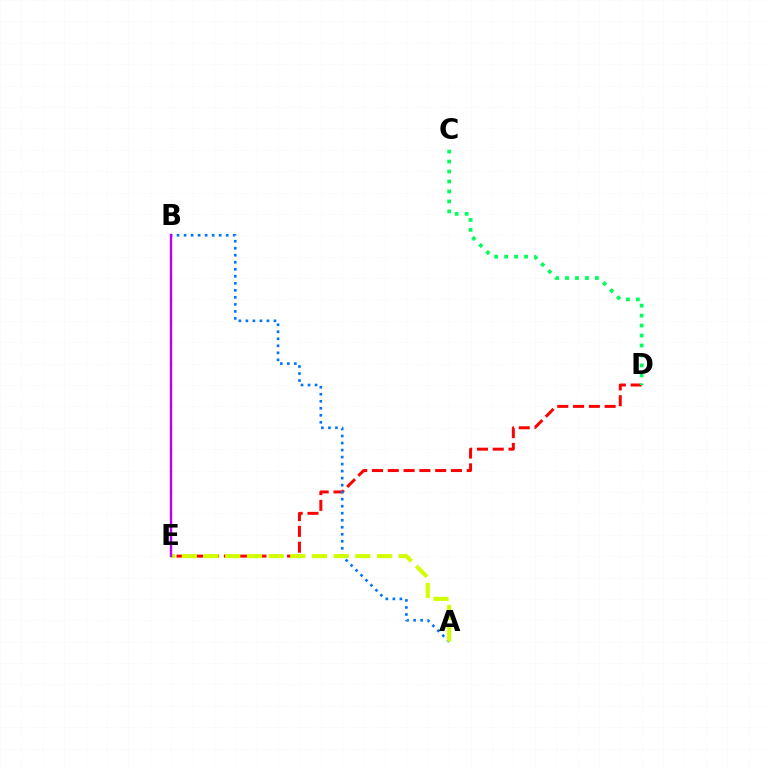{('D', 'E'): [{'color': '#ff0000', 'line_style': 'dashed', 'thickness': 2.15}], ('A', 'B'): [{'color': '#0074ff', 'line_style': 'dotted', 'thickness': 1.91}], ('A', 'E'): [{'color': '#d1ff00', 'line_style': 'dashed', 'thickness': 2.95}], ('C', 'D'): [{'color': '#00ff5c', 'line_style': 'dotted', 'thickness': 2.71}], ('B', 'E'): [{'color': '#b900ff', 'line_style': 'solid', 'thickness': 1.74}]}